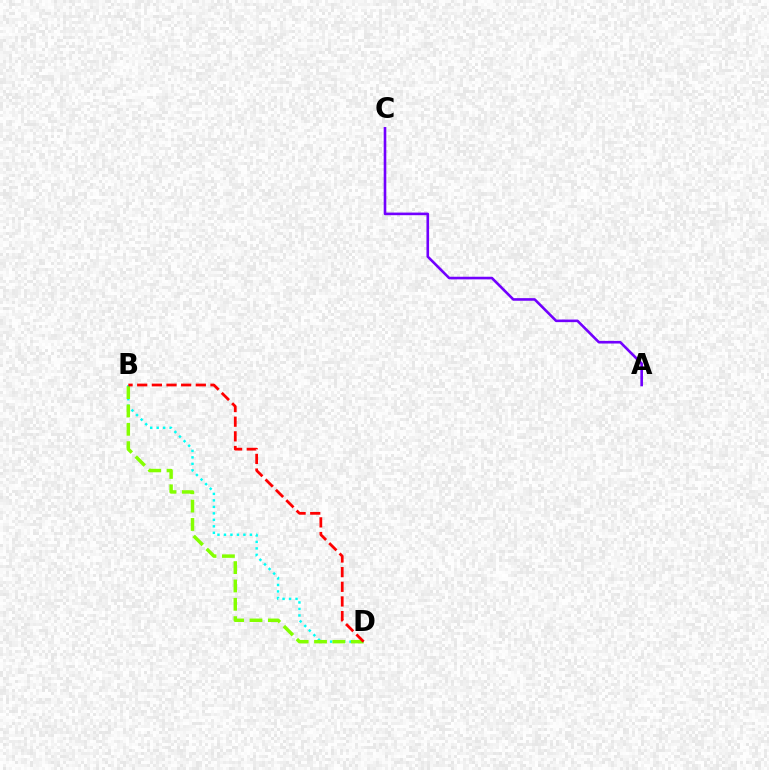{('B', 'D'): [{'color': '#00fff6', 'line_style': 'dotted', 'thickness': 1.76}, {'color': '#84ff00', 'line_style': 'dashed', 'thickness': 2.49}, {'color': '#ff0000', 'line_style': 'dashed', 'thickness': 1.99}], ('A', 'C'): [{'color': '#7200ff', 'line_style': 'solid', 'thickness': 1.88}]}